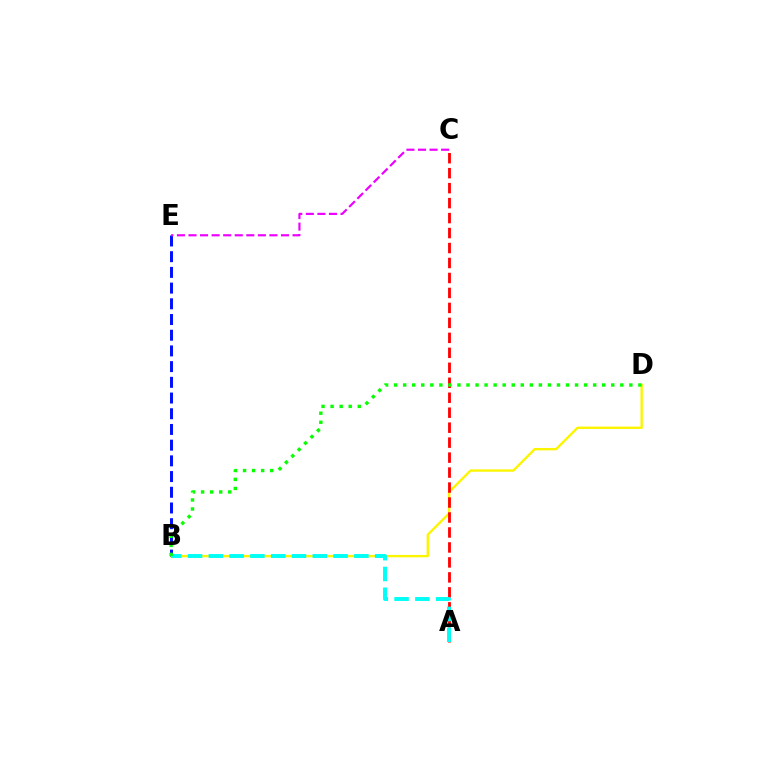{('B', 'D'): [{'color': '#fcf500', 'line_style': 'solid', 'thickness': 1.71}, {'color': '#08ff00', 'line_style': 'dotted', 'thickness': 2.46}], ('B', 'E'): [{'color': '#0010ff', 'line_style': 'dashed', 'thickness': 2.13}], ('A', 'C'): [{'color': '#ff0000', 'line_style': 'dashed', 'thickness': 2.03}], ('A', 'B'): [{'color': '#00fff6', 'line_style': 'dashed', 'thickness': 2.82}], ('C', 'E'): [{'color': '#ee00ff', 'line_style': 'dashed', 'thickness': 1.57}]}